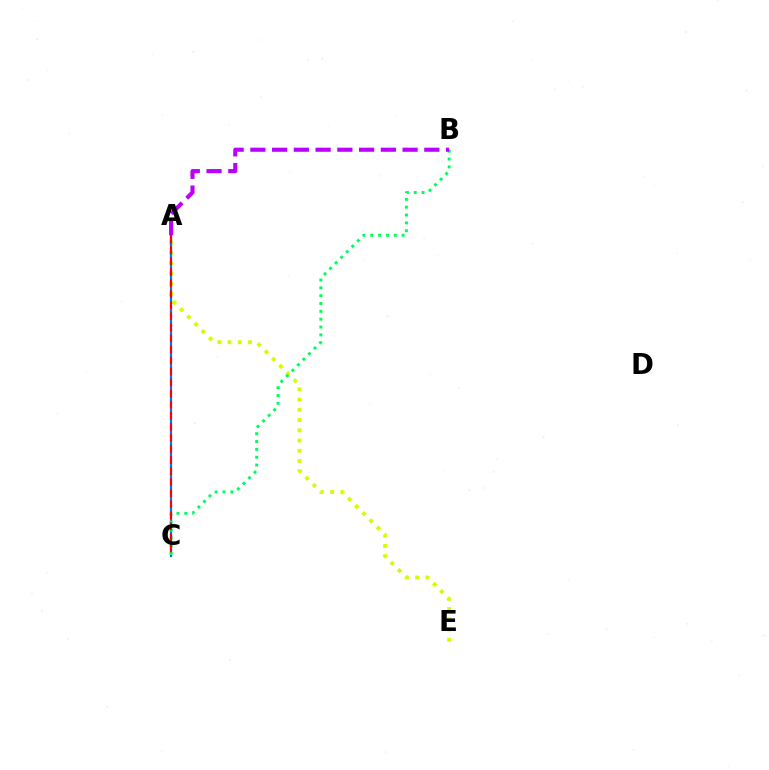{('A', 'E'): [{'color': '#d1ff00', 'line_style': 'dotted', 'thickness': 2.78}], ('A', 'C'): [{'color': '#0074ff', 'line_style': 'solid', 'thickness': 1.6}, {'color': '#ff0000', 'line_style': 'dashed', 'thickness': 1.5}], ('B', 'C'): [{'color': '#00ff5c', 'line_style': 'dotted', 'thickness': 2.13}], ('A', 'B'): [{'color': '#b900ff', 'line_style': 'dashed', 'thickness': 2.95}]}